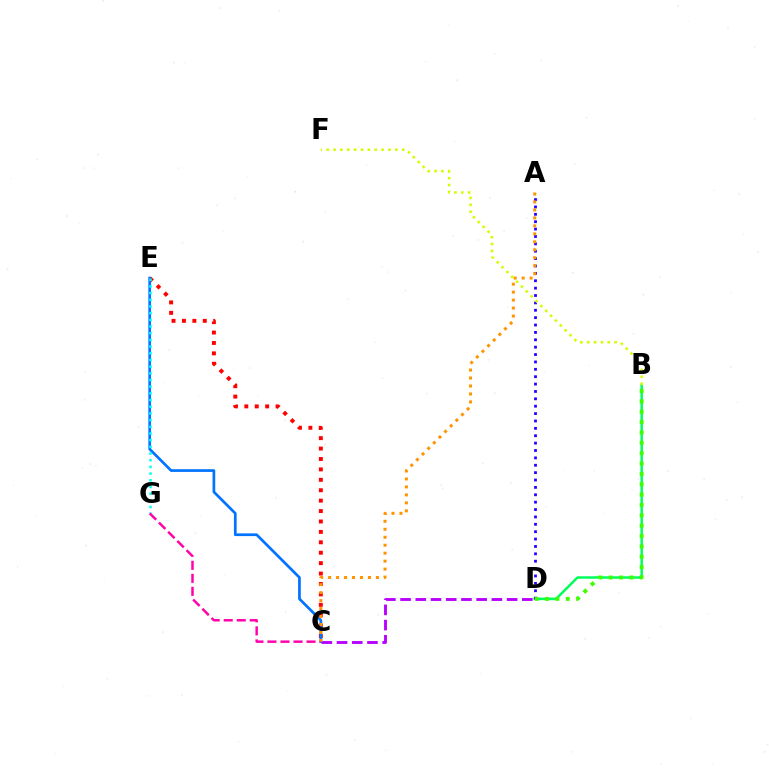{('C', 'D'): [{'color': '#b900ff', 'line_style': 'dashed', 'thickness': 2.07}], ('B', 'D'): [{'color': '#00ff5c', 'line_style': 'solid', 'thickness': 1.8}, {'color': '#3dff00', 'line_style': 'dotted', 'thickness': 2.81}], ('C', 'E'): [{'color': '#ff0000', 'line_style': 'dotted', 'thickness': 2.83}, {'color': '#0074ff', 'line_style': 'solid', 'thickness': 1.96}], ('A', 'D'): [{'color': '#2500ff', 'line_style': 'dotted', 'thickness': 2.01}], ('E', 'G'): [{'color': '#00fff6', 'line_style': 'dotted', 'thickness': 1.82}], ('C', 'G'): [{'color': '#ff00ac', 'line_style': 'dashed', 'thickness': 1.77}], ('B', 'F'): [{'color': '#d1ff00', 'line_style': 'dotted', 'thickness': 1.87}], ('A', 'C'): [{'color': '#ff9400', 'line_style': 'dotted', 'thickness': 2.17}]}